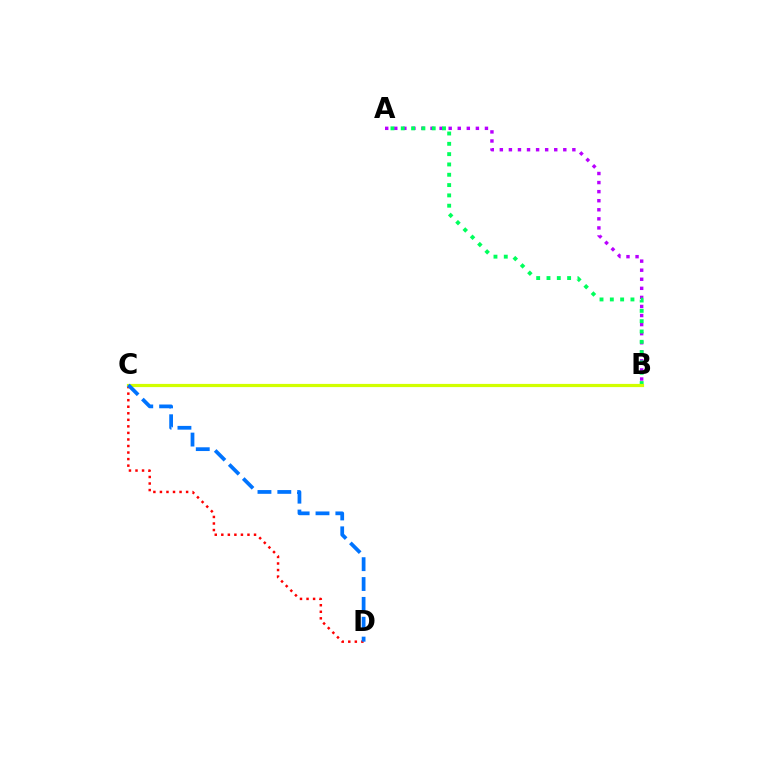{('A', 'B'): [{'color': '#b900ff', 'line_style': 'dotted', 'thickness': 2.46}, {'color': '#00ff5c', 'line_style': 'dotted', 'thickness': 2.8}], ('C', 'D'): [{'color': '#ff0000', 'line_style': 'dotted', 'thickness': 1.78}, {'color': '#0074ff', 'line_style': 'dashed', 'thickness': 2.7}], ('B', 'C'): [{'color': '#d1ff00', 'line_style': 'solid', 'thickness': 2.3}]}